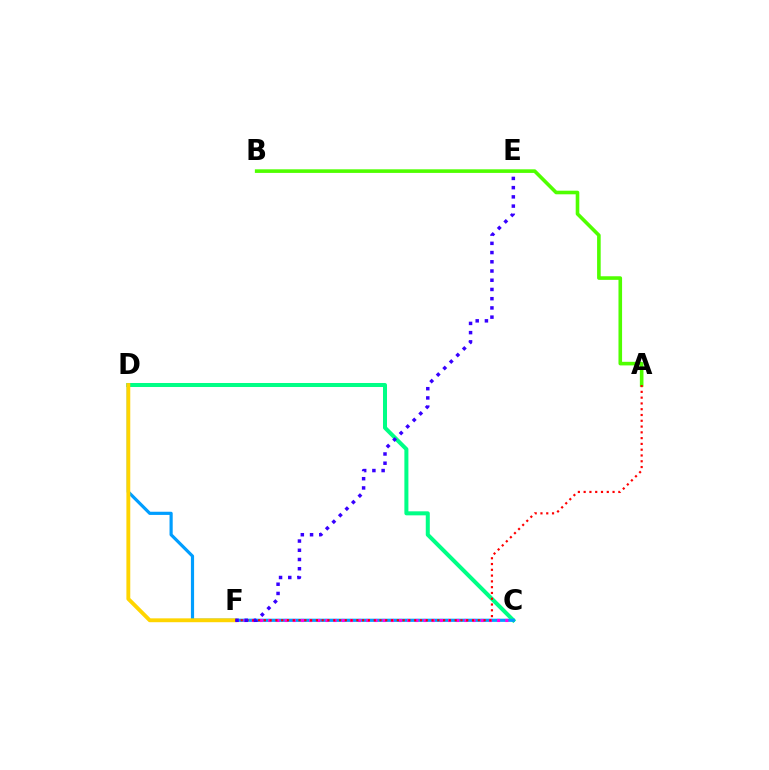{('C', 'D'): [{'color': '#00ff86', 'line_style': 'solid', 'thickness': 2.89}, {'color': '#009eff', 'line_style': 'solid', 'thickness': 2.29}], ('C', 'F'): [{'color': '#ff00ed', 'line_style': 'dotted', 'thickness': 2.22}], ('D', 'F'): [{'color': '#ffd500', 'line_style': 'solid', 'thickness': 2.78}], ('A', 'B'): [{'color': '#4fff00', 'line_style': 'solid', 'thickness': 2.59}], ('A', 'F'): [{'color': '#ff0000', 'line_style': 'dotted', 'thickness': 1.57}], ('E', 'F'): [{'color': '#3700ff', 'line_style': 'dotted', 'thickness': 2.51}]}